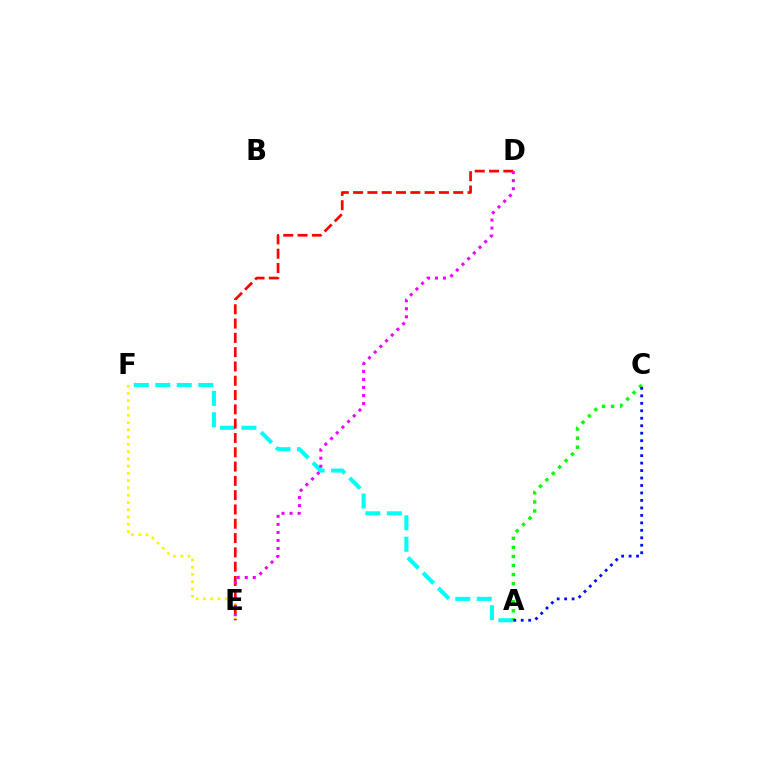{('E', 'F'): [{'color': '#fcf500', 'line_style': 'dotted', 'thickness': 1.98}], ('A', 'F'): [{'color': '#00fff6', 'line_style': 'dashed', 'thickness': 2.92}], ('A', 'C'): [{'color': '#08ff00', 'line_style': 'dotted', 'thickness': 2.46}, {'color': '#0010ff', 'line_style': 'dotted', 'thickness': 2.03}], ('D', 'E'): [{'color': '#ff0000', 'line_style': 'dashed', 'thickness': 1.94}, {'color': '#ee00ff', 'line_style': 'dotted', 'thickness': 2.18}]}